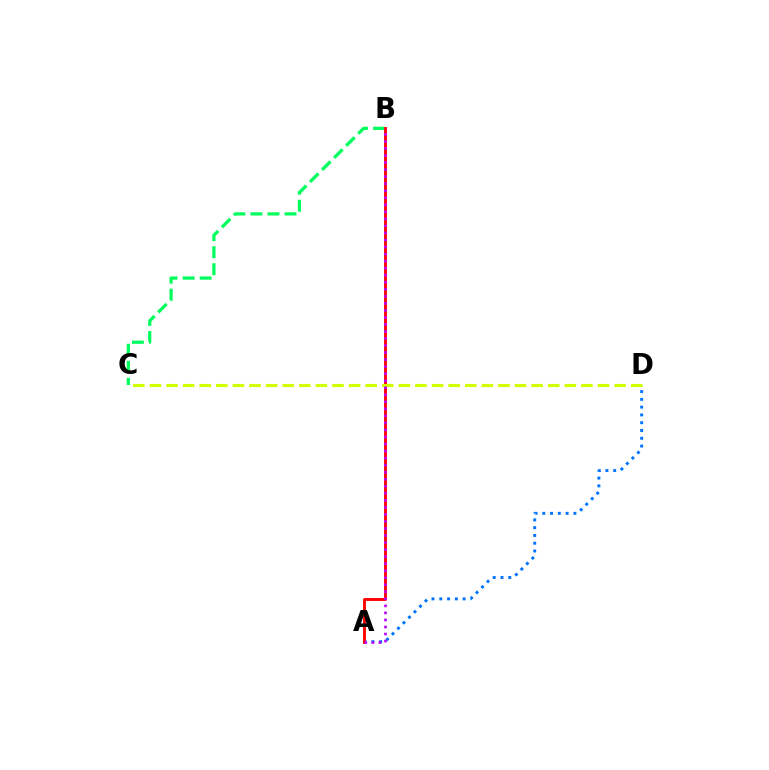{('B', 'C'): [{'color': '#00ff5c', 'line_style': 'dashed', 'thickness': 2.32}], ('A', 'D'): [{'color': '#0074ff', 'line_style': 'dotted', 'thickness': 2.12}], ('A', 'B'): [{'color': '#ff0000', 'line_style': 'solid', 'thickness': 2.08}, {'color': '#b900ff', 'line_style': 'dotted', 'thickness': 1.91}], ('C', 'D'): [{'color': '#d1ff00', 'line_style': 'dashed', 'thickness': 2.25}]}